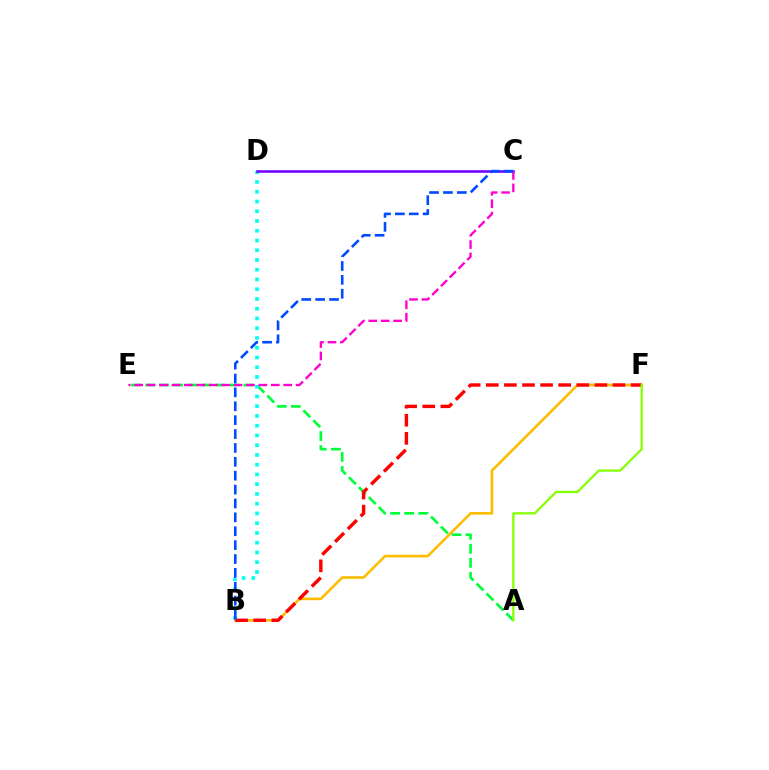{('B', 'F'): [{'color': '#ffbd00', 'line_style': 'solid', 'thickness': 1.88}, {'color': '#ff0000', 'line_style': 'dashed', 'thickness': 2.46}], ('A', 'E'): [{'color': '#00ff39', 'line_style': 'dashed', 'thickness': 1.91}], ('B', 'D'): [{'color': '#00fff6', 'line_style': 'dotted', 'thickness': 2.65}], ('C', 'D'): [{'color': '#7200ff', 'line_style': 'solid', 'thickness': 1.84}], ('C', 'E'): [{'color': '#ff00cf', 'line_style': 'dashed', 'thickness': 1.69}], ('A', 'F'): [{'color': '#84ff00', 'line_style': 'solid', 'thickness': 1.62}], ('B', 'C'): [{'color': '#004bff', 'line_style': 'dashed', 'thickness': 1.89}]}